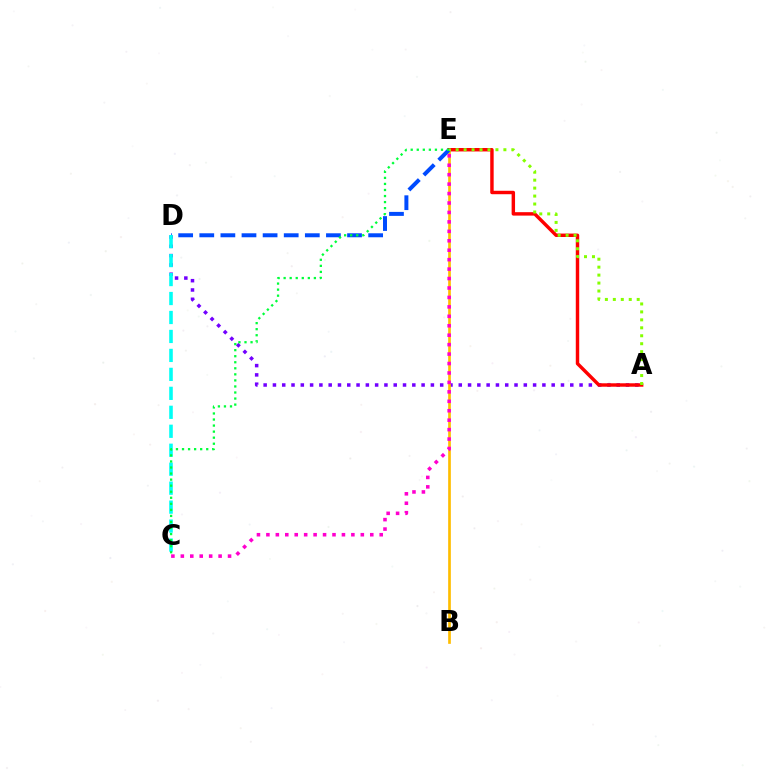{('A', 'D'): [{'color': '#7200ff', 'line_style': 'dotted', 'thickness': 2.52}], ('A', 'E'): [{'color': '#ff0000', 'line_style': 'solid', 'thickness': 2.47}, {'color': '#84ff00', 'line_style': 'dotted', 'thickness': 2.16}], ('B', 'E'): [{'color': '#ffbd00', 'line_style': 'solid', 'thickness': 1.93}], ('D', 'E'): [{'color': '#004bff', 'line_style': 'dashed', 'thickness': 2.87}], ('C', 'D'): [{'color': '#00fff6', 'line_style': 'dashed', 'thickness': 2.58}], ('C', 'E'): [{'color': '#00ff39', 'line_style': 'dotted', 'thickness': 1.64}, {'color': '#ff00cf', 'line_style': 'dotted', 'thickness': 2.57}]}